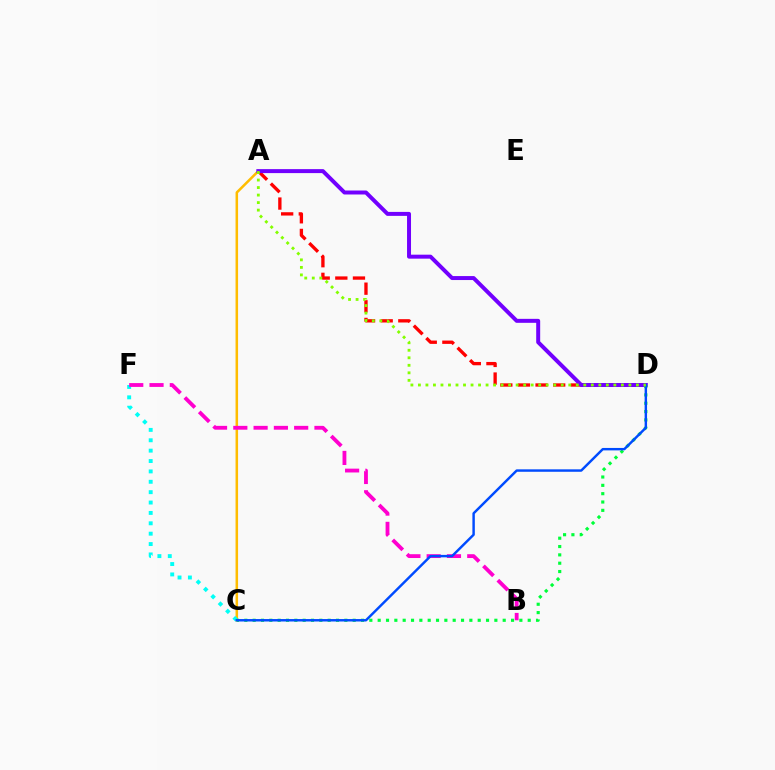{('A', 'C'): [{'color': '#ffbd00', 'line_style': 'solid', 'thickness': 1.82}], ('C', 'F'): [{'color': '#00fff6', 'line_style': 'dotted', 'thickness': 2.82}], ('B', 'F'): [{'color': '#ff00cf', 'line_style': 'dashed', 'thickness': 2.76}], ('A', 'D'): [{'color': '#ff0000', 'line_style': 'dashed', 'thickness': 2.39}, {'color': '#7200ff', 'line_style': 'solid', 'thickness': 2.86}, {'color': '#84ff00', 'line_style': 'dotted', 'thickness': 2.04}], ('C', 'D'): [{'color': '#00ff39', 'line_style': 'dotted', 'thickness': 2.26}, {'color': '#004bff', 'line_style': 'solid', 'thickness': 1.76}]}